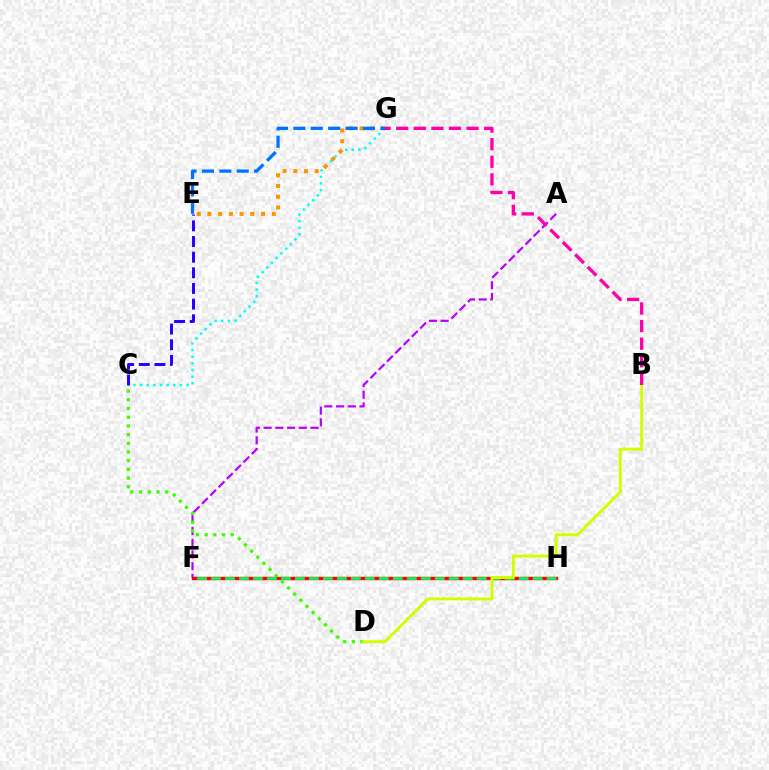{('F', 'H'): [{'color': '#ff0000', 'line_style': 'solid', 'thickness': 2.46}, {'color': '#00ff5c', 'line_style': 'dashed', 'thickness': 1.9}], ('A', 'F'): [{'color': '#b900ff', 'line_style': 'dashed', 'thickness': 1.59}], ('C', 'D'): [{'color': '#3dff00', 'line_style': 'dotted', 'thickness': 2.36}], ('C', 'G'): [{'color': '#00fff6', 'line_style': 'dotted', 'thickness': 1.8}], ('E', 'G'): [{'color': '#ff9400', 'line_style': 'dotted', 'thickness': 2.91}, {'color': '#0074ff', 'line_style': 'dashed', 'thickness': 2.36}], ('B', 'D'): [{'color': '#d1ff00', 'line_style': 'solid', 'thickness': 2.12}], ('B', 'G'): [{'color': '#ff00ac', 'line_style': 'dashed', 'thickness': 2.39}], ('C', 'E'): [{'color': '#2500ff', 'line_style': 'dashed', 'thickness': 2.13}]}